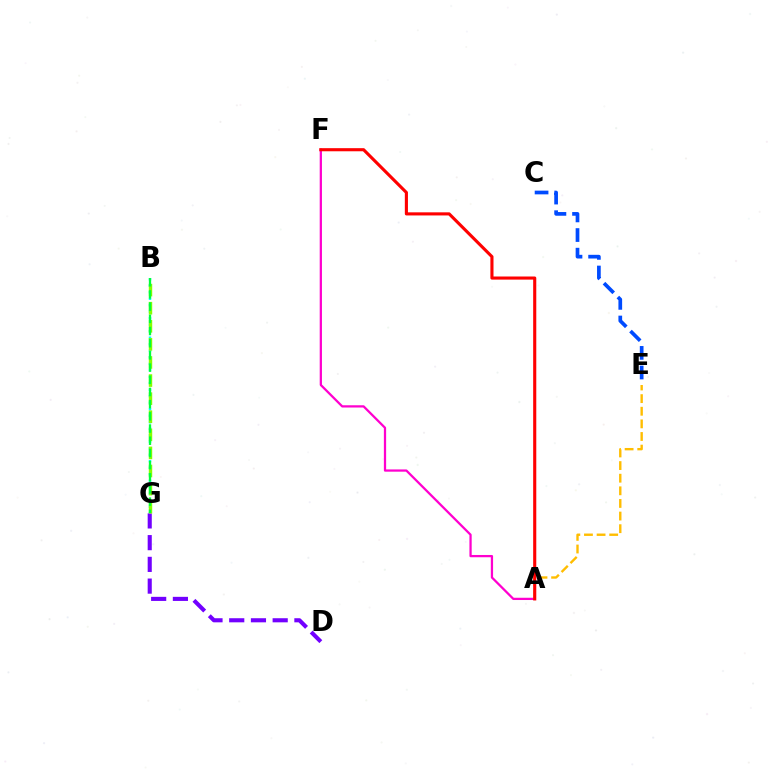{('A', 'F'): [{'color': '#ff00cf', 'line_style': 'solid', 'thickness': 1.63}, {'color': '#ff0000', 'line_style': 'solid', 'thickness': 2.24}], ('C', 'E'): [{'color': '#004bff', 'line_style': 'dashed', 'thickness': 2.67}], ('B', 'G'): [{'color': '#00fff6', 'line_style': 'dotted', 'thickness': 1.77}, {'color': '#84ff00', 'line_style': 'dashed', 'thickness': 2.46}, {'color': '#00ff39', 'line_style': 'dashed', 'thickness': 1.66}], ('D', 'G'): [{'color': '#7200ff', 'line_style': 'dashed', 'thickness': 2.95}], ('A', 'E'): [{'color': '#ffbd00', 'line_style': 'dashed', 'thickness': 1.71}]}